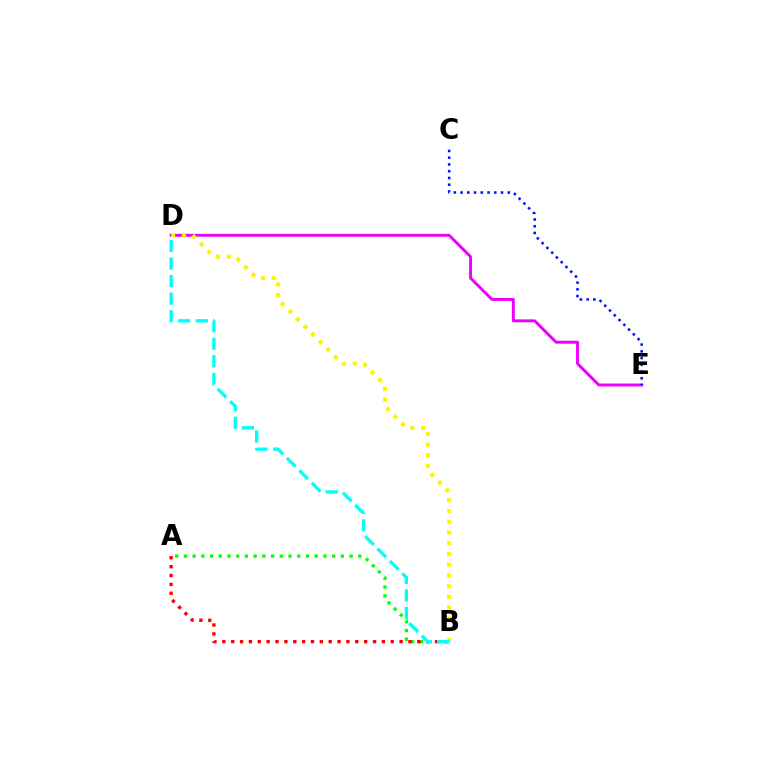{('A', 'B'): [{'color': '#08ff00', 'line_style': 'dotted', 'thickness': 2.37}, {'color': '#ff0000', 'line_style': 'dotted', 'thickness': 2.41}], ('D', 'E'): [{'color': '#ee00ff', 'line_style': 'solid', 'thickness': 2.11}], ('C', 'E'): [{'color': '#0010ff', 'line_style': 'dotted', 'thickness': 1.83}], ('B', 'D'): [{'color': '#fcf500', 'line_style': 'dotted', 'thickness': 2.92}, {'color': '#00fff6', 'line_style': 'dashed', 'thickness': 2.39}]}